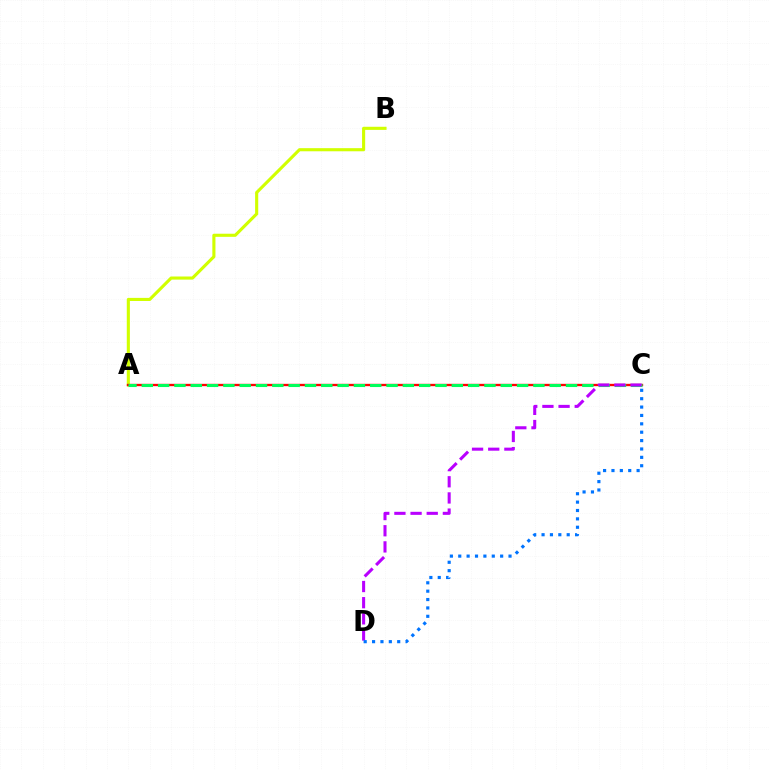{('A', 'B'): [{'color': '#d1ff00', 'line_style': 'solid', 'thickness': 2.24}], ('A', 'C'): [{'color': '#ff0000', 'line_style': 'solid', 'thickness': 1.68}, {'color': '#00ff5c', 'line_style': 'dashed', 'thickness': 2.22}], ('C', 'D'): [{'color': '#b900ff', 'line_style': 'dashed', 'thickness': 2.2}, {'color': '#0074ff', 'line_style': 'dotted', 'thickness': 2.28}]}